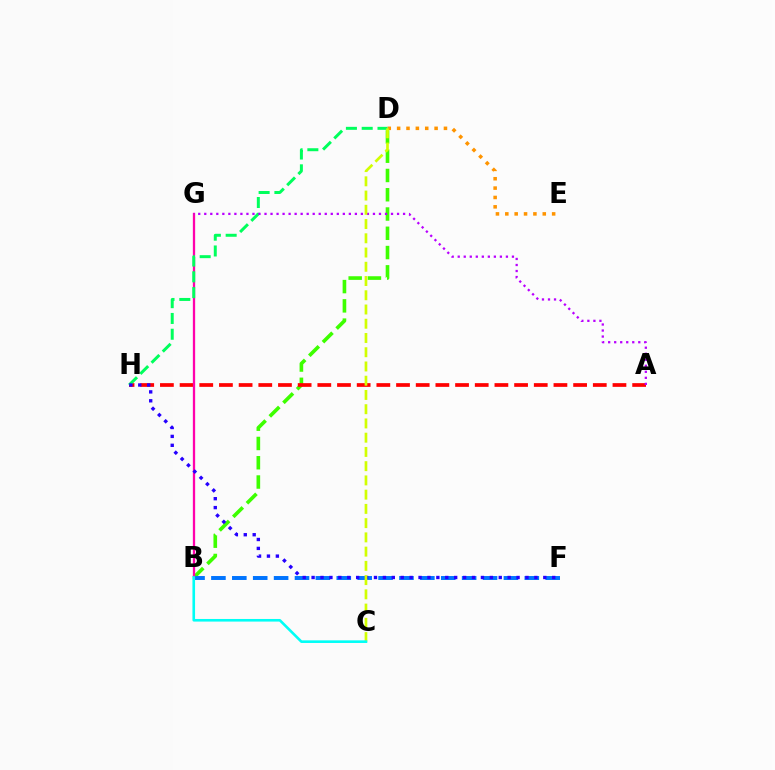{('B', 'D'): [{'color': '#3dff00', 'line_style': 'dashed', 'thickness': 2.62}], ('A', 'H'): [{'color': '#ff0000', 'line_style': 'dashed', 'thickness': 2.67}], ('B', 'F'): [{'color': '#0074ff', 'line_style': 'dashed', 'thickness': 2.84}], ('D', 'E'): [{'color': '#ff9400', 'line_style': 'dotted', 'thickness': 2.54}], ('B', 'G'): [{'color': '#ff00ac', 'line_style': 'solid', 'thickness': 1.65}], ('D', 'H'): [{'color': '#00ff5c', 'line_style': 'dashed', 'thickness': 2.15}], ('F', 'H'): [{'color': '#2500ff', 'line_style': 'dotted', 'thickness': 2.42}], ('A', 'G'): [{'color': '#b900ff', 'line_style': 'dotted', 'thickness': 1.64}], ('C', 'D'): [{'color': '#d1ff00', 'line_style': 'dashed', 'thickness': 1.93}], ('B', 'C'): [{'color': '#00fff6', 'line_style': 'solid', 'thickness': 1.88}]}